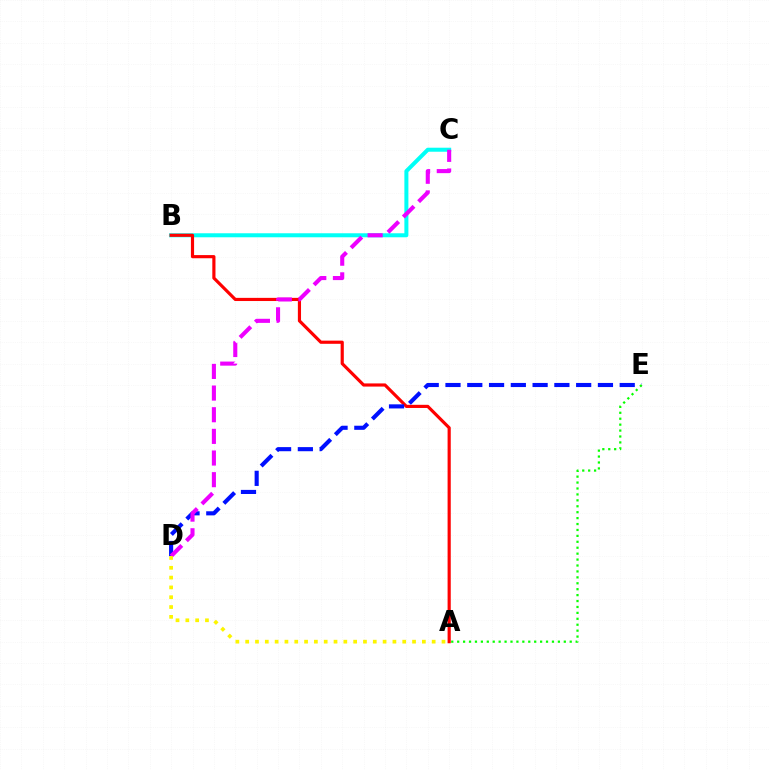{('B', 'C'): [{'color': '#00fff6', 'line_style': 'solid', 'thickness': 2.89}], ('A', 'B'): [{'color': '#ff0000', 'line_style': 'solid', 'thickness': 2.28}], ('D', 'E'): [{'color': '#0010ff', 'line_style': 'dashed', 'thickness': 2.96}], ('C', 'D'): [{'color': '#ee00ff', 'line_style': 'dashed', 'thickness': 2.94}], ('A', 'D'): [{'color': '#fcf500', 'line_style': 'dotted', 'thickness': 2.67}], ('A', 'E'): [{'color': '#08ff00', 'line_style': 'dotted', 'thickness': 1.61}]}